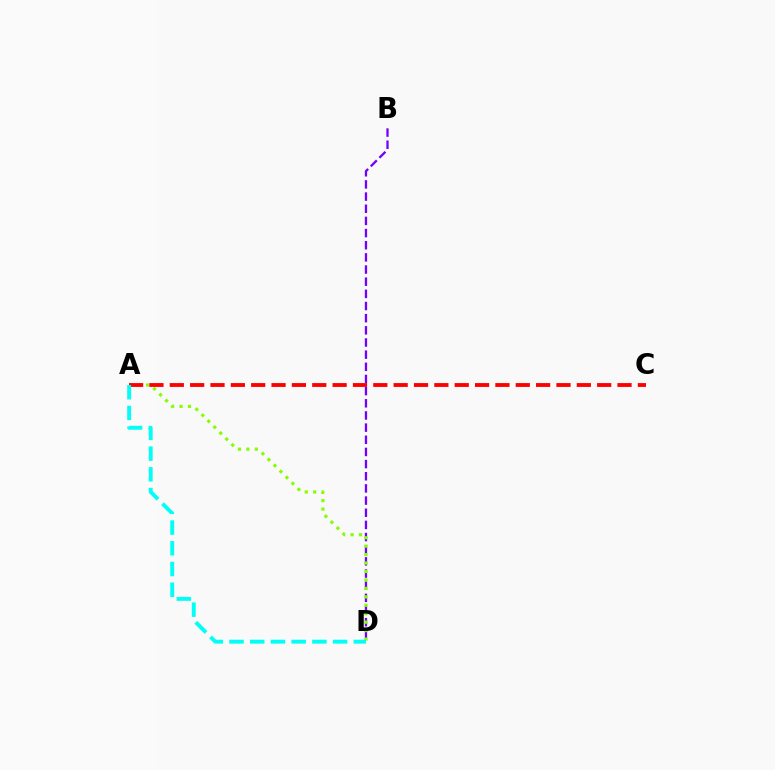{('B', 'D'): [{'color': '#7200ff', 'line_style': 'dashed', 'thickness': 1.65}], ('A', 'D'): [{'color': '#84ff00', 'line_style': 'dotted', 'thickness': 2.29}, {'color': '#00fff6', 'line_style': 'dashed', 'thickness': 2.82}], ('A', 'C'): [{'color': '#ff0000', 'line_style': 'dashed', 'thickness': 2.76}]}